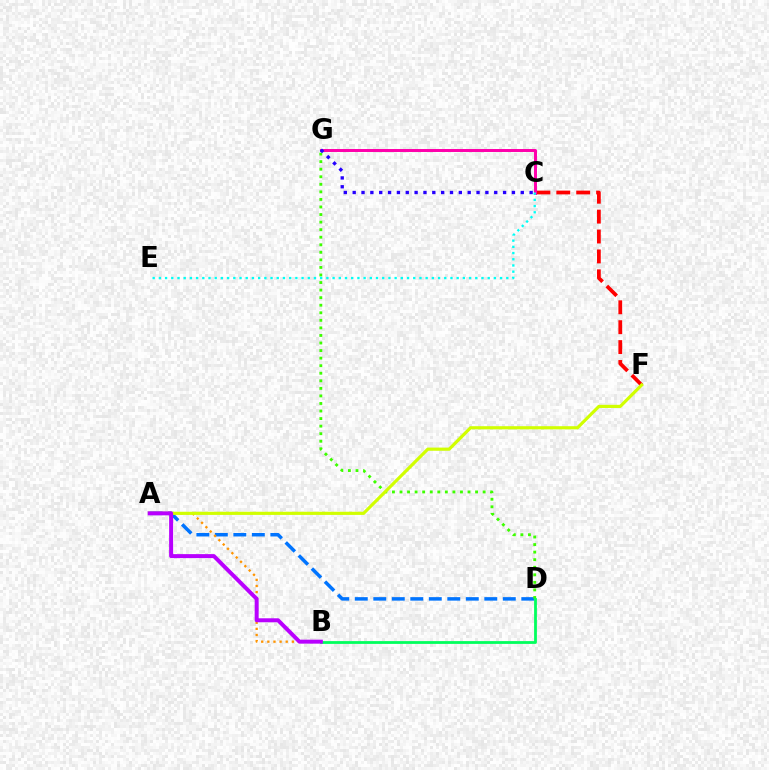{('A', 'D'): [{'color': '#0074ff', 'line_style': 'dashed', 'thickness': 2.51}], ('A', 'B'): [{'color': '#ff9400', 'line_style': 'dotted', 'thickness': 1.66}, {'color': '#b900ff', 'line_style': 'solid', 'thickness': 2.86}], ('C', 'F'): [{'color': '#ff0000', 'line_style': 'dashed', 'thickness': 2.7}], ('D', 'G'): [{'color': '#3dff00', 'line_style': 'dotted', 'thickness': 2.05}], ('A', 'F'): [{'color': '#d1ff00', 'line_style': 'solid', 'thickness': 2.28}], ('B', 'D'): [{'color': '#00ff5c', 'line_style': 'solid', 'thickness': 2.0}], ('C', 'G'): [{'color': '#ff00ac', 'line_style': 'solid', 'thickness': 2.14}, {'color': '#2500ff', 'line_style': 'dotted', 'thickness': 2.4}], ('C', 'E'): [{'color': '#00fff6', 'line_style': 'dotted', 'thickness': 1.69}]}